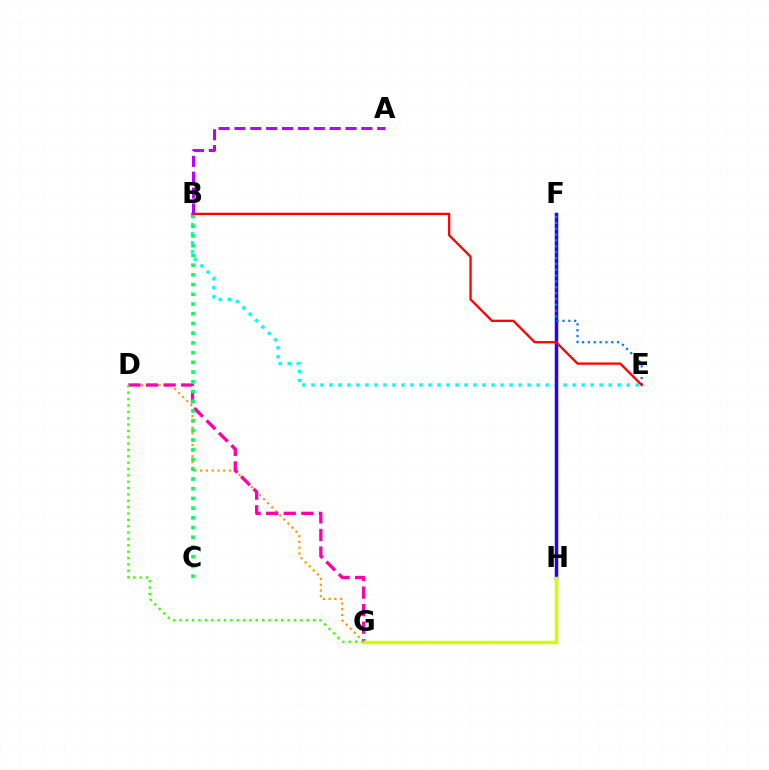{('B', 'E'): [{'color': '#00fff6', 'line_style': 'dotted', 'thickness': 2.45}, {'color': '#ff0000', 'line_style': 'solid', 'thickness': 1.65}], ('F', 'H'): [{'color': '#2500ff', 'line_style': 'solid', 'thickness': 2.51}], ('D', 'G'): [{'color': '#ff9400', 'line_style': 'dotted', 'thickness': 1.56}, {'color': '#ff00ac', 'line_style': 'dashed', 'thickness': 2.39}, {'color': '#3dff00', 'line_style': 'dotted', 'thickness': 1.73}], ('G', 'H'): [{'color': '#d1ff00', 'line_style': 'solid', 'thickness': 2.51}], ('B', 'C'): [{'color': '#00ff5c', 'line_style': 'dotted', 'thickness': 2.64}], ('E', 'F'): [{'color': '#0074ff', 'line_style': 'dotted', 'thickness': 1.59}], ('A', 'B'): [{'color': '#b900ff', 'line_style': 'dashed', 'thickness': 2.15}]}